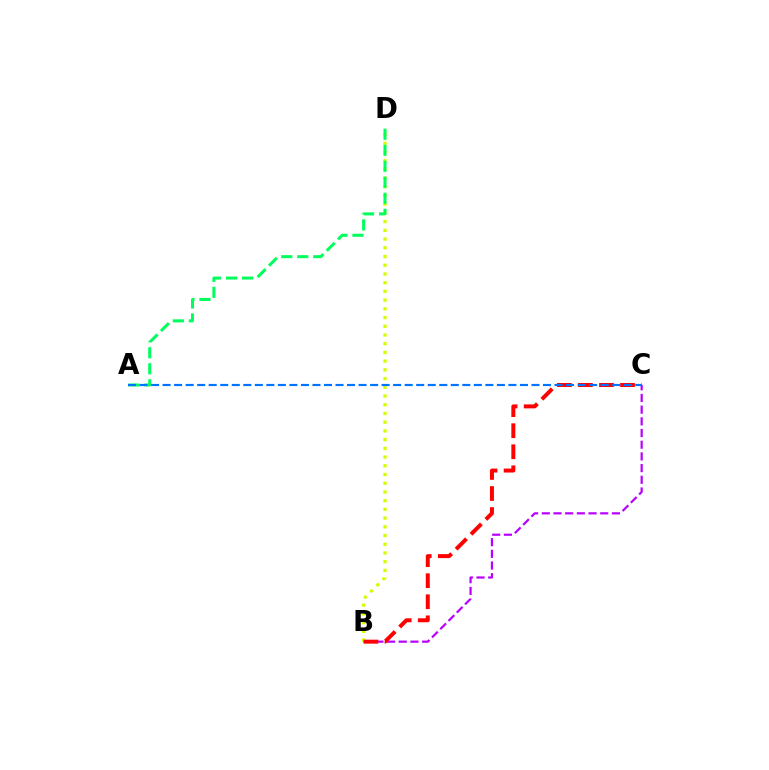{('B', 'D'): [{'color': '#d1ff00', 'line_style': 'dotted', 'thickness': 2.37}], ('B', 'C'): [{'color': '#b900ff', 'line_style': 'dashed', 'thickness': 1.59}, {'color': '#ff0000', 'line_style': 'dashed', 'thickness': 2.86}], ('A', 'D'): [{'color': '#00ff5c', 'line_style': 'dashed', 'thickness': 2.17}], ('A', 'C'): [{'color': '#0074ff', 'line_style': 'dashed', 'thickness': 1.57}]}